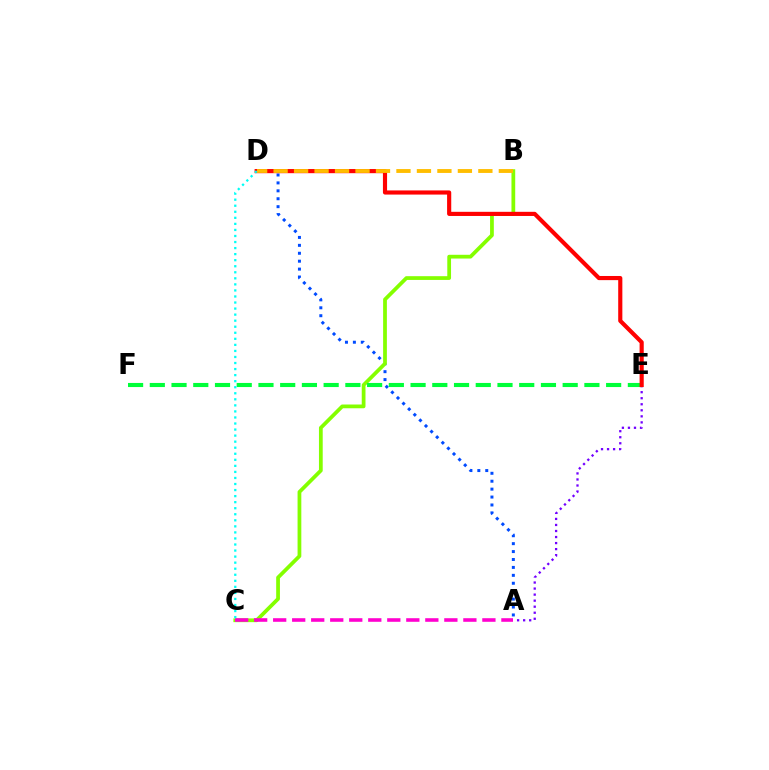{('A', 'D'): [{'color': '#004bff', 'line_style': 'dotted', 'thickness': 2.15}], ('B', 'C'): [{'color': '#84ff00', 'line_style': 'solid', 'thickness': 2.7}], ('A', 'E'): [{'color': '#7200ff', 'line_style': 'dotted', 'thickness': 1.64}], ('E', 'F'): [{'color': '#00ff39', 'line_style': 'dashed', 'thickness': 2.95}], ('D', 'E'): [{'color': '#ff0000', 'line_style': 'solid', 'thickness': 2.98}], ('A', 'C'): [{'color': '#ff00cf', 'line_style': 'dashed', 'thickness': 2.58}], ('B', 'D'): [{'color': '#ffbd00', 'line_style': 'dashed', 'thickness': 2.78}], ('C', 'D'): [{'color': '#00fff6', 'line_style': 'dotted', 'thickness': 1.64}]}